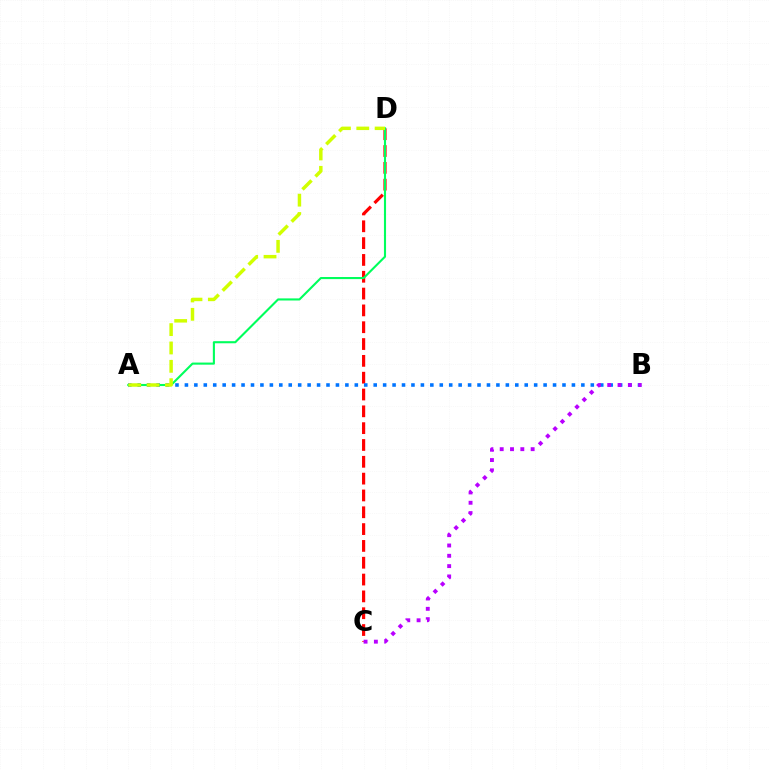{('C', 'D'): [{'color': '#ff0000', 'line_style': 'dashed', 'thickness': 2.29}], ('A', 'B'): [{'color': '#0074ff', 'line_style': 'dotted', 'thickness': 2.56}], ('A', 'D'): [{'color': '#00ff5c', 'line_style': 'solid', 'thickness': 1.52}, {'color': '#d1ff00', 'line_style': 'dashed', 'thickness': 2.49}], ('B', 'C'): [{'color': '#b900ff', 'line_style': 'dotted', 'thickness': 2.8}]}